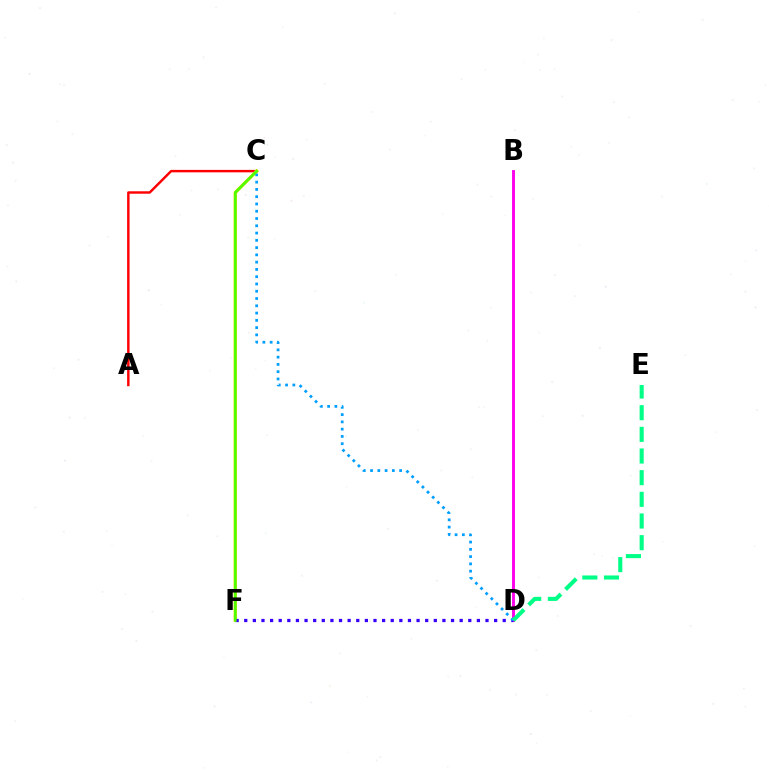{('A', 'C'): [{'color': '#ff0000', 'line_style': 'solid', 'thickness': 1.76}], ('B', 'D'): [{'color': '#ff00ed', 'line_style': 'solid', 'thickness': 2.09}], ('C', 'F'): [{'color': '#ffd500', 'line_style': 'solid', 'thickness': 2.34}, {'color': '#4fff00', 'line_style': 'solid', 'thickness': 1.99}], ('D', 'F'): [{'color': '#3700ff', 'line_style': 'dotted', 'thickness': 2.34}], ('C', 'D'): [{'color': '#009eff', 'line_style': 'dotted', 'thickness': 1.98}], ('D', 'E'): [{'color': '#00ff86', 'line_style': 'dashed', 'thickness': 2.94}]}